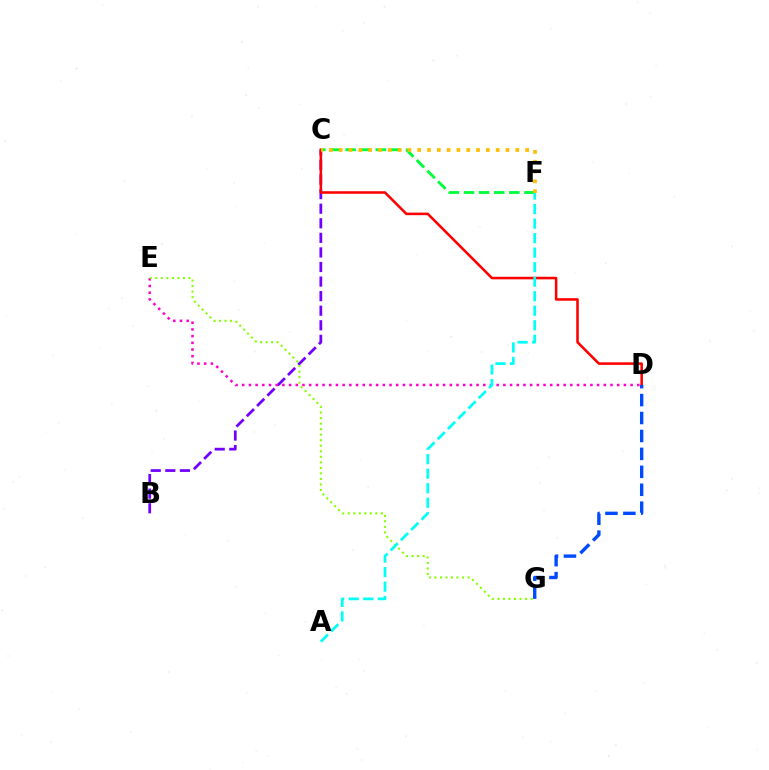{('C', 'F'): [{'color': '#00ff39', 'line_style': 'dashed', 'thickness': 2.05}, {'color': '#ffbd00', 'line_style': 'dotted', 'thickness': 2.67}], ('B', 'C'): [{'color': '#7200ff', 'line_style': 'dashed', 'thickness': 1.98}], ('C', 'D'): [{'color': '#ff0000', 'line_style': 'solid', 'thickness': 1.84}], ('D', 'E'): [{'color': '#ff00cf', 'line_style': 'dotted', 'thickness': 1.82}], ('E', 'G'): [{'color': '#84ff00', 'line_style': 'dotted', 'thickness': 1.5}], ('D', 'G'): [{'color': '#004bff', 'line_style': 'dashed', 'thickness': 2.44}], ('A', 'F'): [{'color': '#00fff6', 'line_style': 'dashed', 'thickness': 1.97}]}